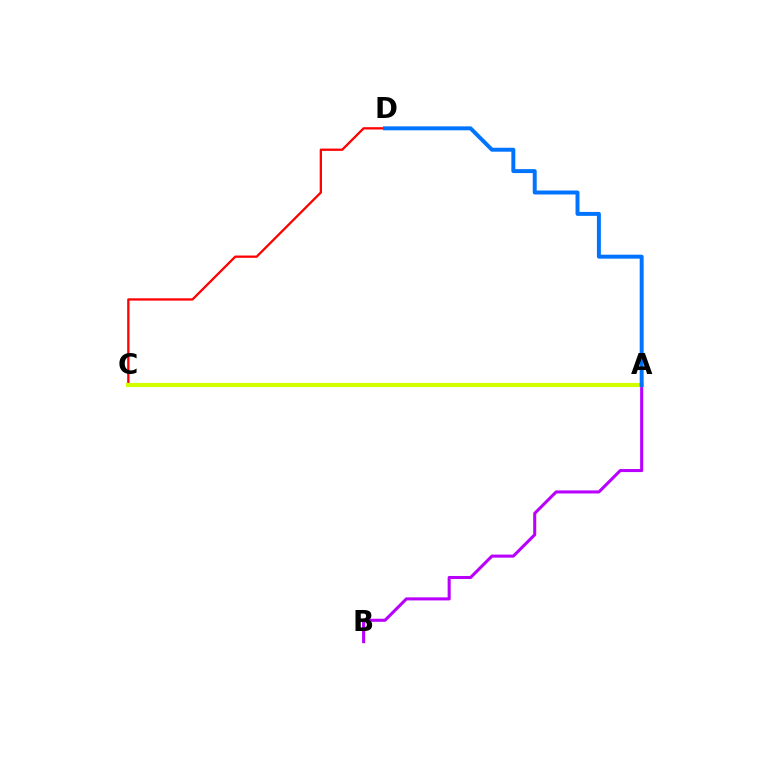{('A', 'C'): [{'color': '#00ff5c', 'line_style': 'dashed', 'thickness': 2.78}, {'color': '#d1ff00', 'line_style': 'solid', 'thickness': 2.99}], ('C', 'D'): [{'color': '#ff0000', 'line_style': 'solid', 'thickness': 1.65}], ('A', 'B'): [{'color': '#b900ff', 'line_style': 'solid', 'thickness': 2.2}], ('A', 'D'): [{'color': '#0074ff', 'line_style': 'solid', 'thickness': 2.85}]}